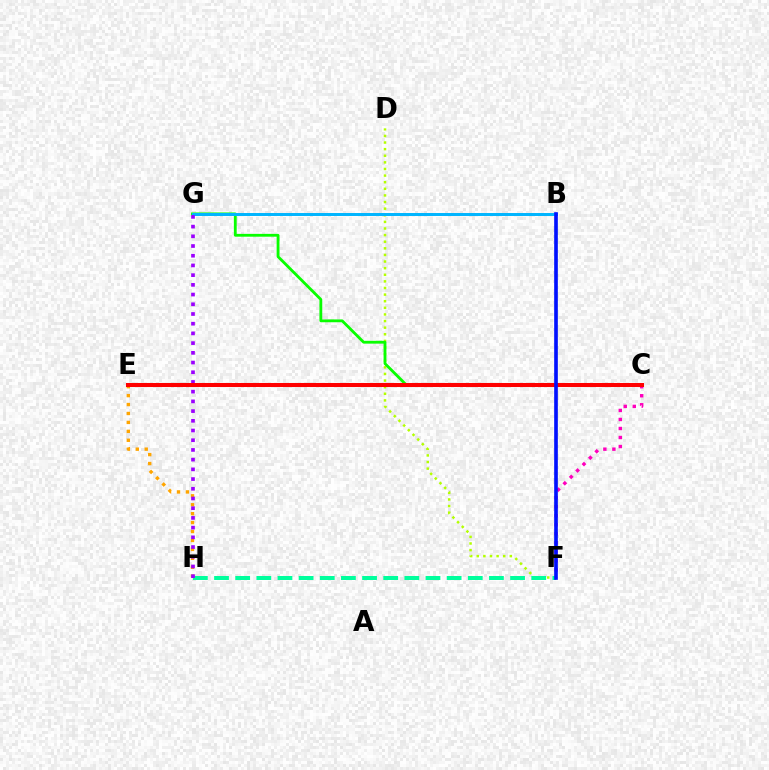{('D', 'F'): [{'color': '#b3ff00', 'line_style': 'dotted', 'thickness': 1.8}], ('F', 'H'): [{'color': '#00ff9d', 'line_style': 'dashed', 'thickness': 2.87}], ('C', 'G'): [{'color': '#08ff00', 'line_style': 'solid', 'thickness': 2.03}], ('B', 'G'): [{'color': '#00b5ff', 'line_style': 'solid', 'thickness': 2.14}], ('C', 'F'): [{'color': '#ff00bd', 'line_style': 'dotted', 'thickness': 2.45}], ('E', 'H'): [{'color': '#ffa500', 'line_style': 'dotted', 'thickness': 2.43}], ('G', 'H'): [{'color': '#9b00ff', 'line_style': 'dotted', 'thickness': 2.64}], ('C', 'E'): [{'color': '#ff0000', 'line_style': 'solid', 'thickness': 2.91}], ('B', 'F'): [{'color': '#0010ff', 'line_style': 'solid', 'thickness': 2.63}]}